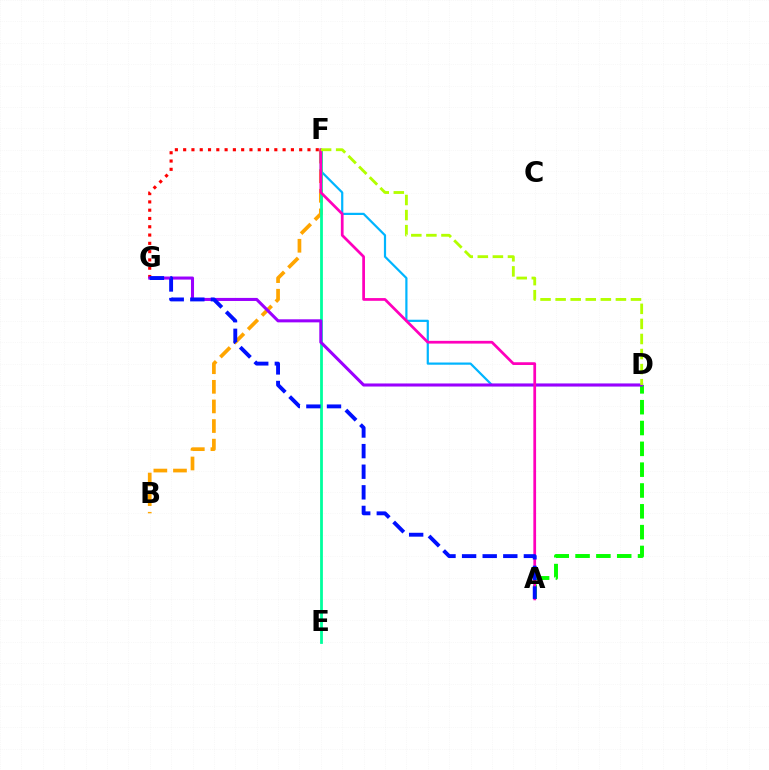{('B', 'F'): [{'color': '#ffa500', 'line_style': 'dashed', 'thickness': 2.66}], ('D', 'F'): [{'color': '#00b5ff', 'line_style': 'solid', 'thickness': 1.59}, {'color': '#b3ff00', 'line_style': 'dashed', 'thickness': 2.05}], ('A', 'D'): [{'color': '#08ff00', 'line_style': 'dashed', 'thickness': 2.83}], ('F', 'G'): [{'color': '#ff0000', 'line_style': 'dotted', 'thickness': 2.25}], ('E', 'F'): [{'color': '#00ff9d', 'line_style': 'solid', 'thickness': 2.01}], ('D', 'G'): [{'color': '#9b00ff', 'line_style': 'solid', 'thickness': 2.2}], ('A', 'F'): [{'color': '#ff00bd', 'line_style': 'solid', 'thickness': 1.97}], ('A', 'G'): [{'color': '#0010ff', 'line_style': 'dashed', 'thickness': 2.8}]}